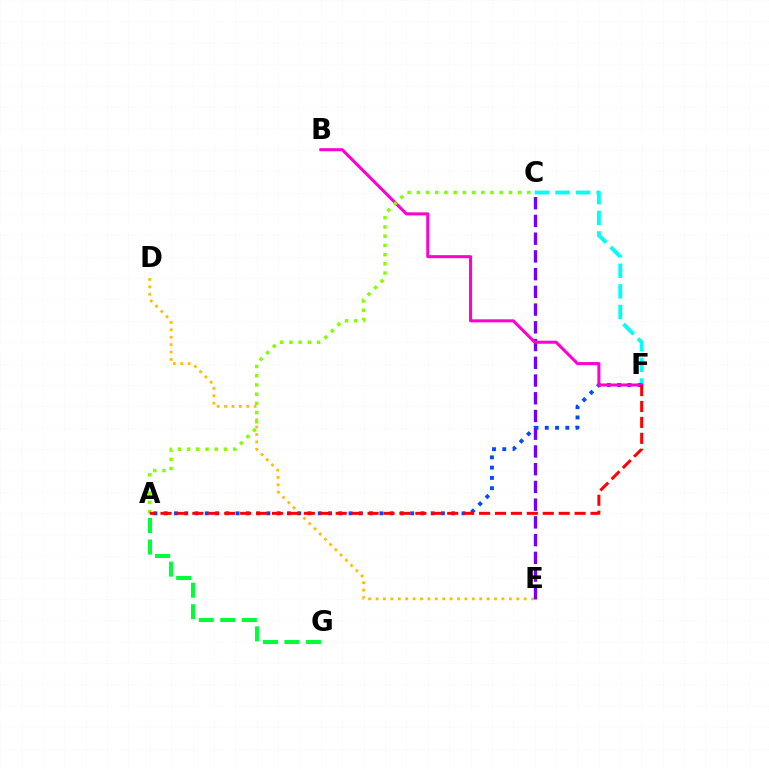{('C', 'E'): [{'color': '#7200ff', 'line_style': 'dashed', 'thickness': 2.41}], ('C', 'F'): [{'color': '#00fff6', 'line_style': 'dashed', 'thickness': 2.8}], ('D', 'E'): [{'color': '#ffbd00', 'line_style': 'dotted', 'thickness': 2.01}], ('A', 'F'): [{'color': '#004bff', 'line_style': 'dotted', 'thickness': 2.79}, {'color': '#ff0000', 'line_style': 'dashed', 'thickness': 2.16}], ('B', 'F'): [{'color': '#ff00cf', 'line_style': 'solid', 'thickness': 2.19}], ('A', 'C'): [{'color': '#84ff00', 'line_style': 'dotted', 'thickness': 2.5}], ('A', 'G'): [{'color': '#00ff39', 'line_style': 'dashed', 'thickness': 2.93}]}